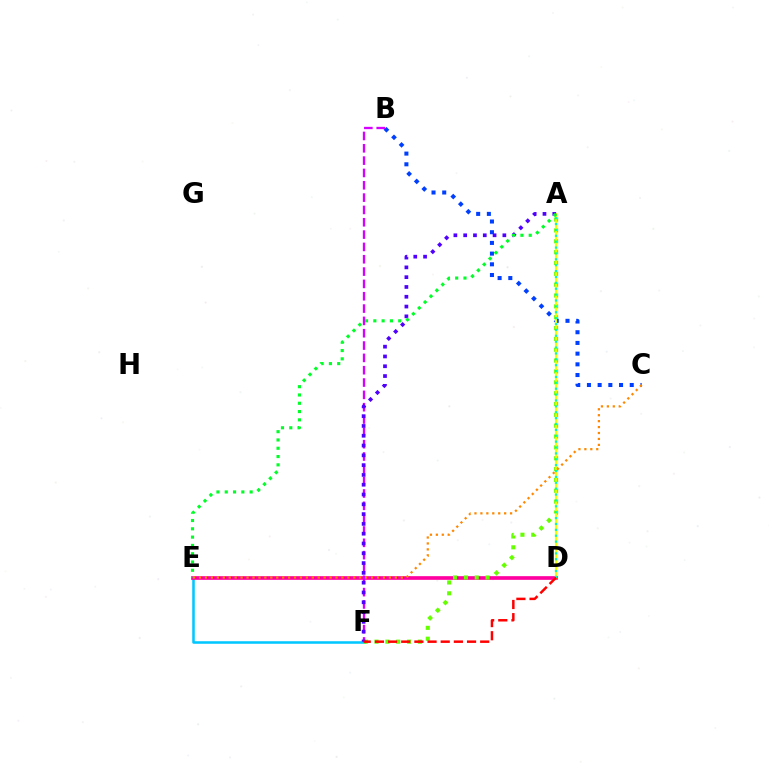{('E', 'F'): [{'color': '#00c7ff', 'line_style': 'solid', 'thickness': 1.83}], ('D', 'E'): [{'color': '#ff00a0', 'line_style': 'solid', 'thickness': 2.65}], ('A', 'F'): [{'color': '#66ff00', 'line_style': 'dotted', 'thickness': 2.95}, {'color': '#4f00ff', 'line_style': 'dotted', 'thickness': 2.66}], ('B', 'C'): [{'color': '#003fff', 'line_style': 'dotted', 'thickness': 2.91}], ('A', 'D'): [{'color': '#eeff00', 'line_style': 'solid', 'thickness': 1.56}, {'color': '#00ffaf', 'line_style': 'dotted', 'thickness': 1.6}], ('B', 'F'): [{'color': '#d600ff', 'line_style': 'dashed', 'thickness': 1.67}], ('D', 'F'): [{'color': '#ff0000', 'line_style': 'dashed', 'thickness': 1.79}], ('C', 'E'): [{'color': '#ff8800', 'line_style': 'dotted', 'thickness': 1.61}], ('A', 'E'): [{'color': '#00ff27', 'line_style': 'dotted', 'thickness': 2.25}]}